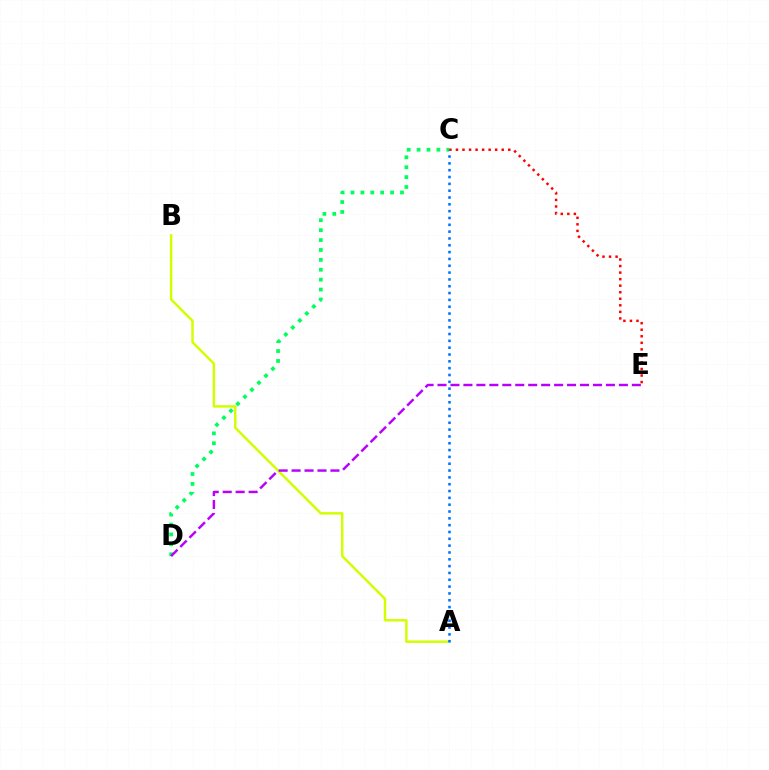{('A', 'B'): [{'color': '#d1ff00', 'line_style': 'solid', 'thickness': 1.77}], ('C', 'D'): [{'color': '#00ff5c', 'line_style': 'dotted', 'thickness': 2.69}], ('D', 'E'): [{'color': '#b900ff', 'line_style': 'dashed', 'thickness': 1.76}], ('C', 'E'): [{'color': '#ff0000', 'line_style': 'dotted', 'thickness': 1.78}], ('A', 'C'): [{'color': '#0074ff', 'line_style': 'dotted', 'thickness': 1.85}]}